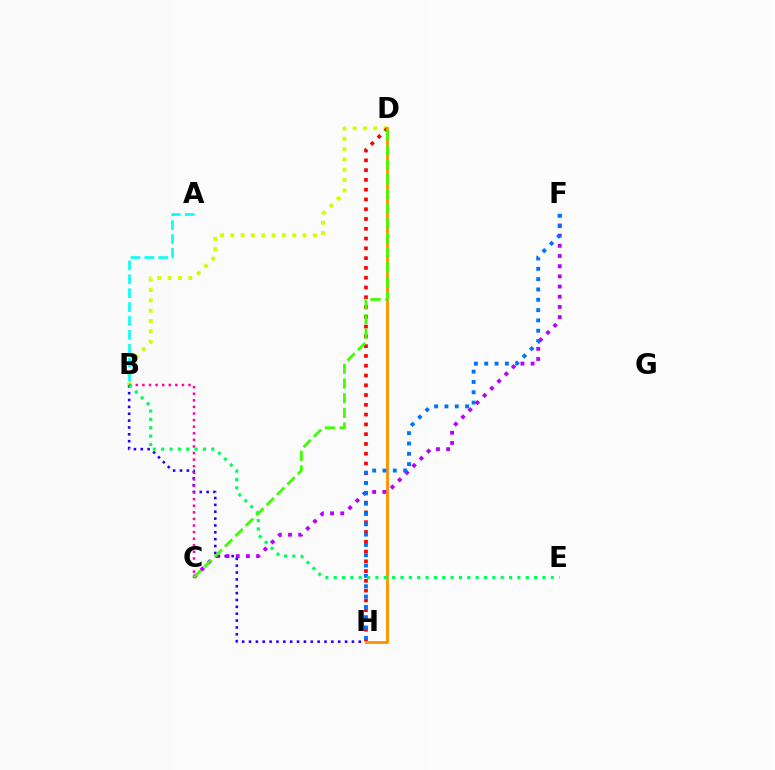{('B', 'D'): [{'color': '#d1ff00', 'line_style': 'dotted', 'thickness': 2.8}], ('A', 'B'): [{'color': '#00fff6', 'line_style': 'dashed', 'thickness': 1.89}], ('B', 'H'): [{'color': '#2500ff', 'line_style': 'dotted', 'thickness': 1.86}], ('D', 'H'): [{'color': '#ff0000', 'line_style': 'dotted', 'thickness': 2.66}, {'color': '#ff9400', 'line_style': 'solid', 'thickness': 2.08}], ('C', 'F'): [{'color': '#b900ff', 'line_style': 'dotted', 'thickness': 2.77}], ('B', 'C'): [{'color': '#ff00ac', 'line_style': 'dotted', 'thickness': 1.79}], ('F', 'H'): [{'color': '#0074ff', 'line_style': 'dotted', 'thickness': 2.8}], ('B', 'E'): [{'color': '#00ff5c', 'line_style': 'dotted', 'thickness': 2.27}], ('C', 'D'): [{'color': '#3dff00', 'line_style': 'dashed', 'thickness': 1.99}]}